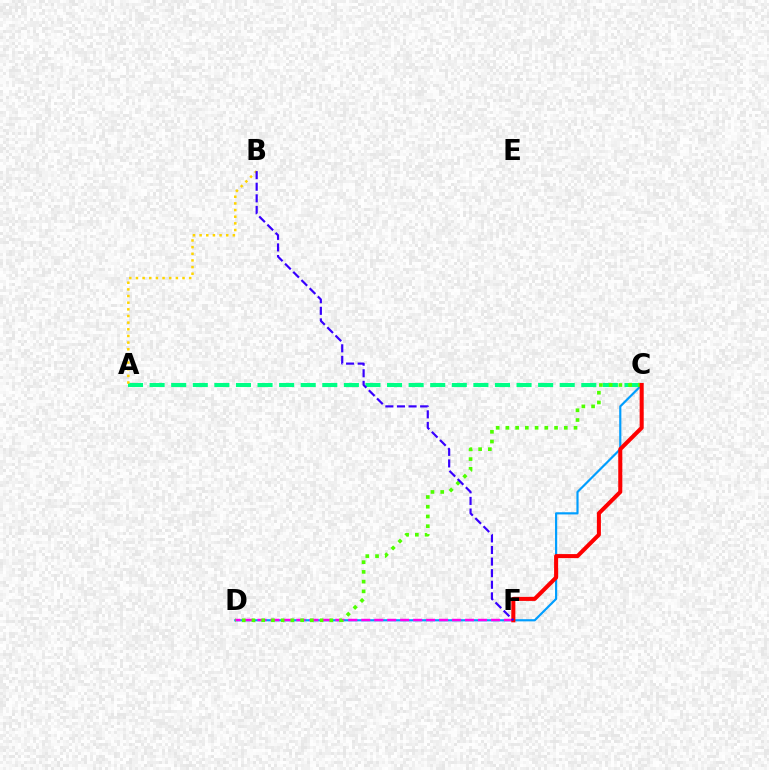{('C', 'D'): [{'color': '#009eff', 'line_style': 'solid', 'thickness': 1.57}, {'color': '#4fff00', 'line_style': 'dotted', 'thickness': 2.64}], ('D', 'F'): [{'color': '#ff00ed', 'line_style': 'dashed', 'thickness': 1.76}], ('A', 'C'): [{'color': '#00ff86', 'line_style': 'dashed', 'thickness': 2.93}], ('A', 'B'): [{'color': '#ffd500', 'line_style': 'dotted', 'thickness': 1.81}], ('C', 'F'): [{'color': '#ff0000', 'line_style': 'solid', 'thickness': 2.91}], ('B', 'F'): [{'color': '#3700ff', 'line_style': 'dashed', 'thickness': 1.57}]}